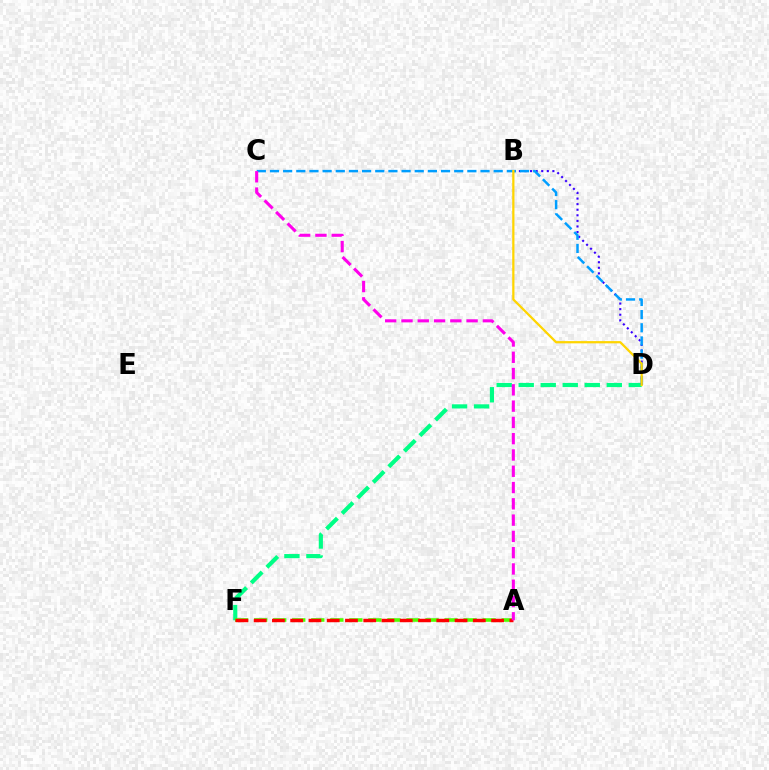{('D', 'F'): [{'color': '#00ff86', 'line_style': 'dashed', 'thickness': 2.99}], ('B', 'D'): [{'color': '#3700ff', 'line_style': 'dotted', 'thickness': 1.52}, {'color': '#ffd500', 'line_style': 'solid', 'thickness': 1.62}], ('A', 'F'): [{'color': '#4fff00', 'line_style': 'dashed', 'thickness': 2.59}, {'color': '#ff0000', 'line_style': 'dashed', 'thickness': 2.48}], ('C', 'D'): [{'color': '#009eff', 'line_style': 'dashed', 'thickness': 1.79}], ('A', 'C'): [{'color': '#ff00ed', 'line_style': 'dashed', 'thickness': 2.21}]}